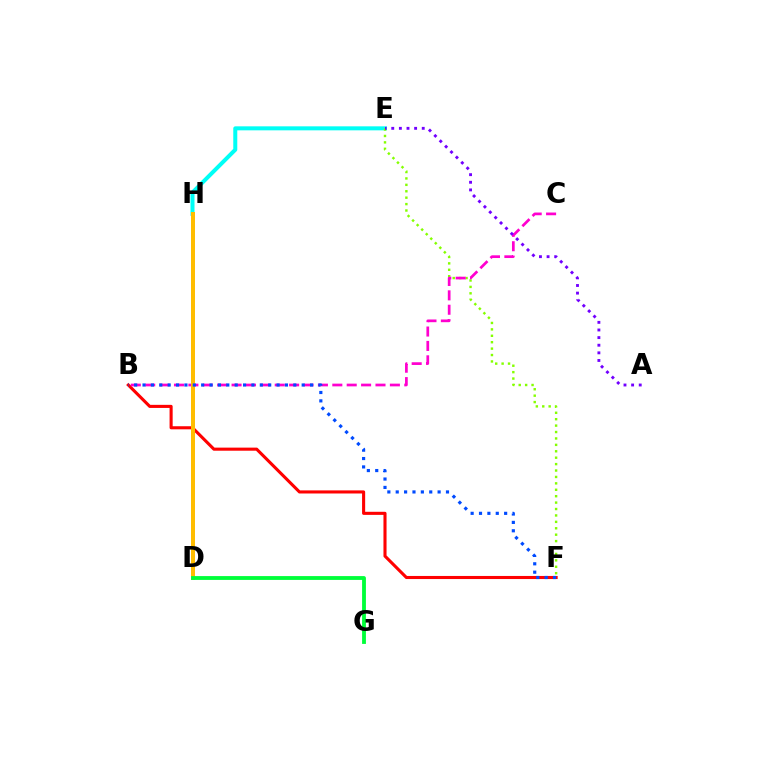{('E', 'H'): [{'color': '#00fff6', 'line_style': 'solid', 'thickness': 2.89}], ('E', 'F'): [{'color': '#84ff00', 'line_style': 'dotted', 'thickness': 1.74}], ('B', 'F'): [{'color': '#ff0000', 'line_style': 'solid', 'thickness': 2.22}, {'color': '#004bff', 'line_style': 'dotted', 'thickness': 2.28}], ('B', 'C'): [{'color': '#ff00cf', 'line_style': 'dashed', 'thickness': 1.96}], ('A', 'E'): [{'color': '#7200ff', 'line_style': 'dotted', 'thickness': 2.07}], ('D', 'H'): [{'color': '#ffbd00', 'line_style': 'solid', 'thickness': 2.88}], ('D', 'G'): [{'color': '#00ff39', 'line_style': 'solid', 'thickness': 2.76}]}